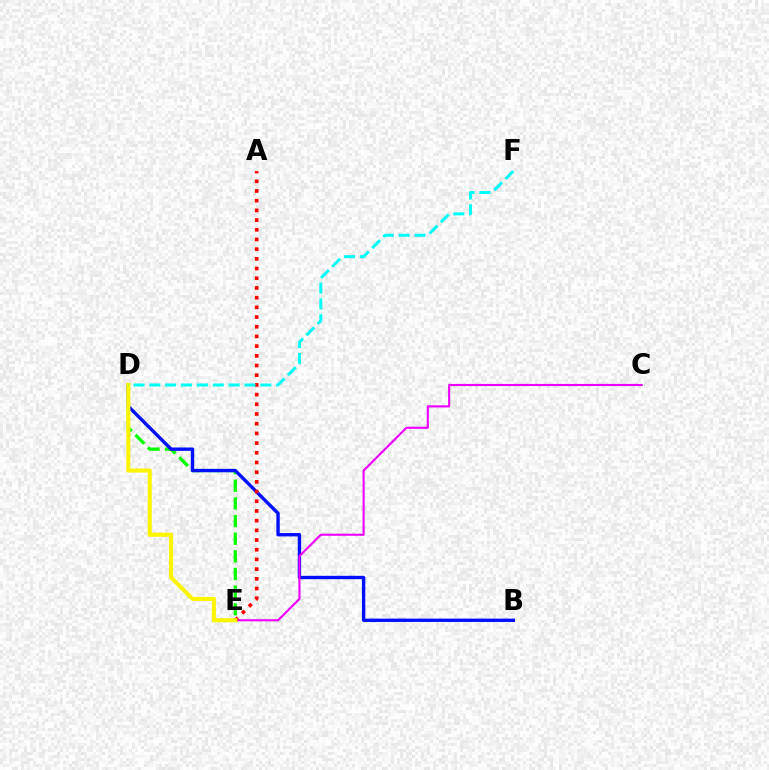{('D', 'E'): [{'color': '#08ff00', 'line_style': 'dashed', 'thickness': 2.4}, {'color': '#fcf500', 'line_style': 'solid', 'thickness': 2.94}], ('B', 'D'): [{'color': '#0010ff', 'line_style': 'solid', 'thickness': 2.43}], ('C', 'E'): [{'color': '#ee00ff', 'line_style': 'solid', 'thickness': 1.54}], ('A', 'E'): [{'color': '#ff0000', 'line_style': 'dotted', 'thickness': 2.63}], ('D', 'F'): [{'color': '#00fff6', 'line_style': 'dashed', 'thickness': 2.15}]}